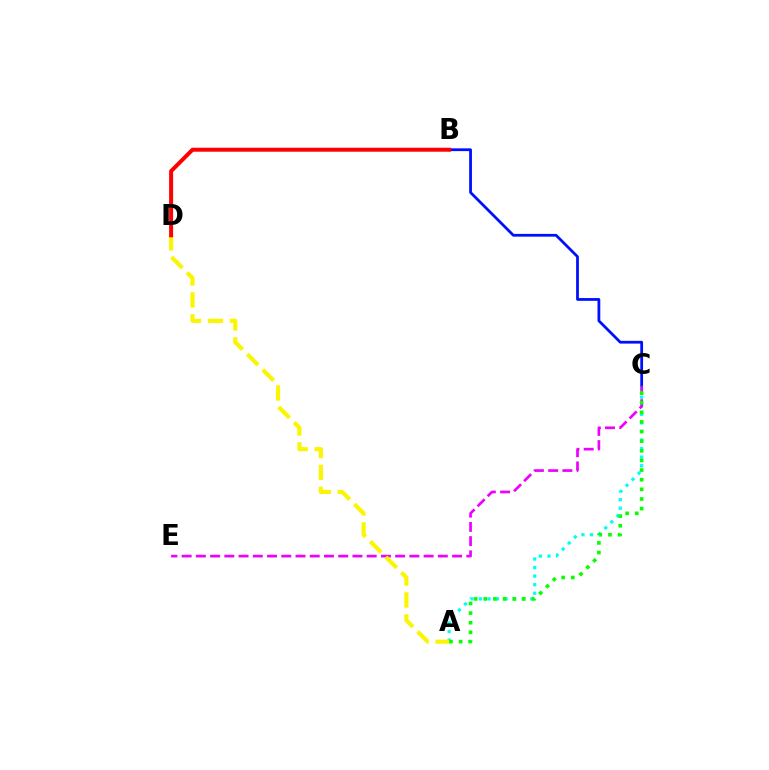{('A', 'C'): [{'color': '#00fff6', 'line_style': 'dotted', 'thickness': 2.33}, {'color': '#08ff00', 'line_style': 'dotted', 'thickness': 2.62}], ('C', 'E'): [{'color': '#ee00ff', 'line_style': 'dashed', 'thickness': 1.93}], ('A', 'D'): [{'color': '#fcf500', 'line_style': 'dashed', 'thickness': 2.98}], ('B', 'C'): [{'color': '#0010ff', 'line_style': 'solid', 'thickness': 2.0}], ('B', 'D'): [{'color': '#ff0000', 'line_style': 'solid', 'thickness': 2.86}]}